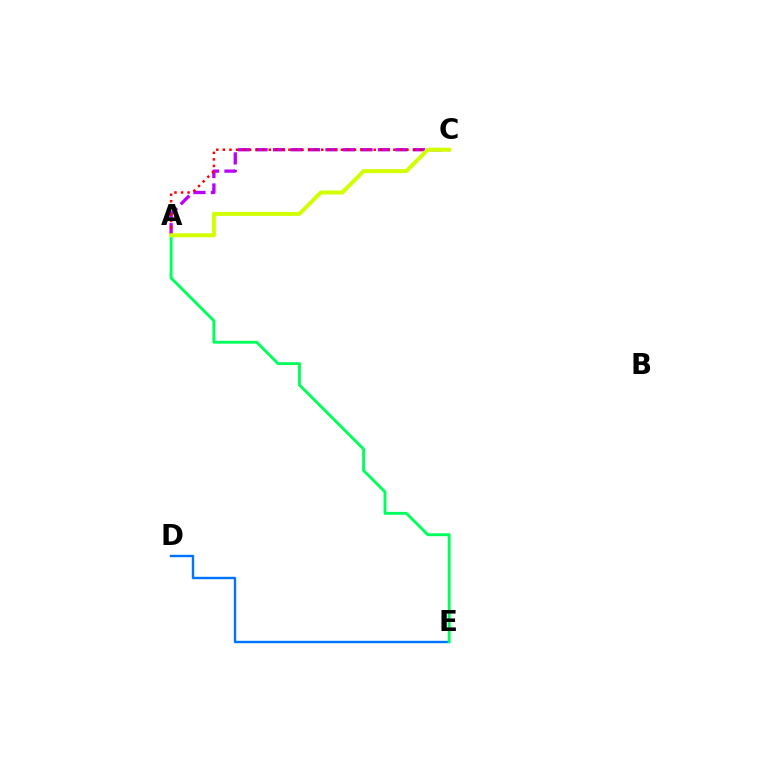{('D', 'E'): [{'color': '#0074ff', 'line_style': 'solid', 'thickness': 1.73}], ('A', 'E'): [{'color': '#00ff5c', 'line_style': 'solid', 'thickness': 2.09}], ('A', 'C'): [{'color': '#b900ff', 'line_style': 'dashed', 'thickness': 2.38}, {'color': '#ff0000', 'line_style': 'dotted', 'thickness': 1.78}, {'color': '#d1ff00', 'line_style': 'solid', 'thickness': 2.88}]}